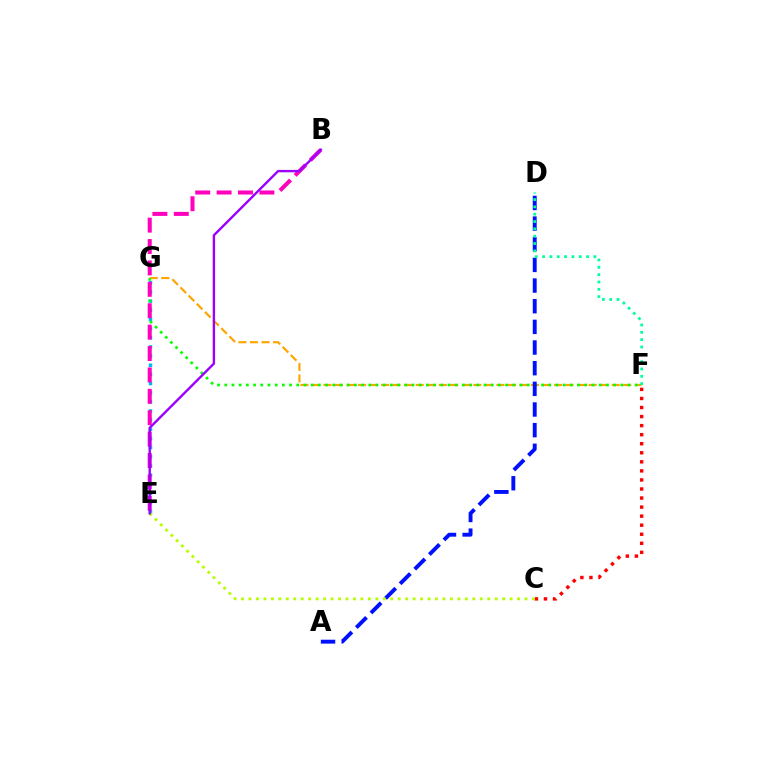{('F', 'G'): [{'color': '#ffa500', 'line_style': 'dashed', 'thickness': 1.57}, {'color': '#08ff00', 'line_style': 'dotted', 'thickness': 1.96}], ('E', 'G'): [{'color': '#00b5ff', 'line_style': 'dotted', 'thickness': 2.49}], ('C', 'F'): [{'color': '#ff0000', 'line_style': 'dotted', 'thickness': 2.46}], ('A', 'D'): [{'color': '#0010ff', 'line_style': 'dashed', 'thickness': 2.81}], ('C', 'E'): [{'color': '#b3ff00', 'line_style': 'dotted', 'thickness': 2.03}], ('B', 'E'): [{'color': '#ff00bd', 'line_style': 'dashed', 'thickness': 2.91}, {'color': '#9b00ff', 'line_style': 'solid', 'thickness': 1.71}], ('D', 'F'): [{'color': '#00ff9d', 'line_style': 'dotted', 'thickness': 1.99}]}